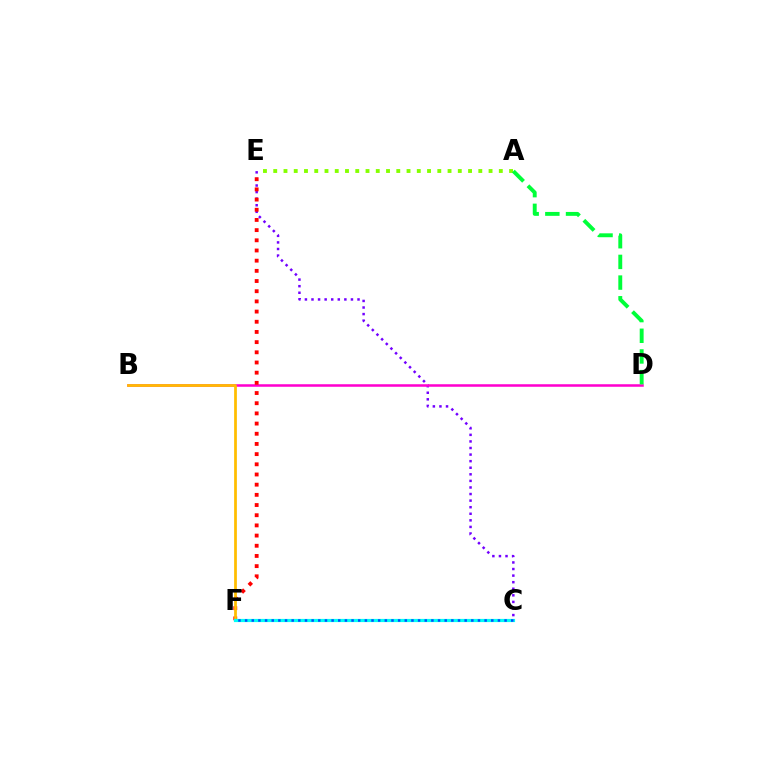{('C', 'E'): [{'color': '#7200ff', 'line_style': 'dotted', 'thickness': 1.79}], ('B', 'D'): [{'color': '#ff00cf', 'line_style': 'solid', 'thickness': 1.82}], ('E', 'F'): [{'color': '#ff0000', 'line_style': 'dotted', 'thickness': 2.77}], ('A', 'E'): [{'color': '#84ff00', 'line_style': 'dotted', 'thickness': 2.79}], ('B', 'F'): [{'color': '#ffbd00', 'line_style': 'solid', 'thickness': 1.98}], ('C', 'F'): [{'color': '#00fff6', 'line_style': 'solid', 'thickness': 2.3}, {'color': '#004bff', 'line_style': 'dotted', 'thickness': 1.81}], ('A', 'D'): [{'color': '#00ff39', 'line_style': 'dashed', 'thickness': 2.81}]}